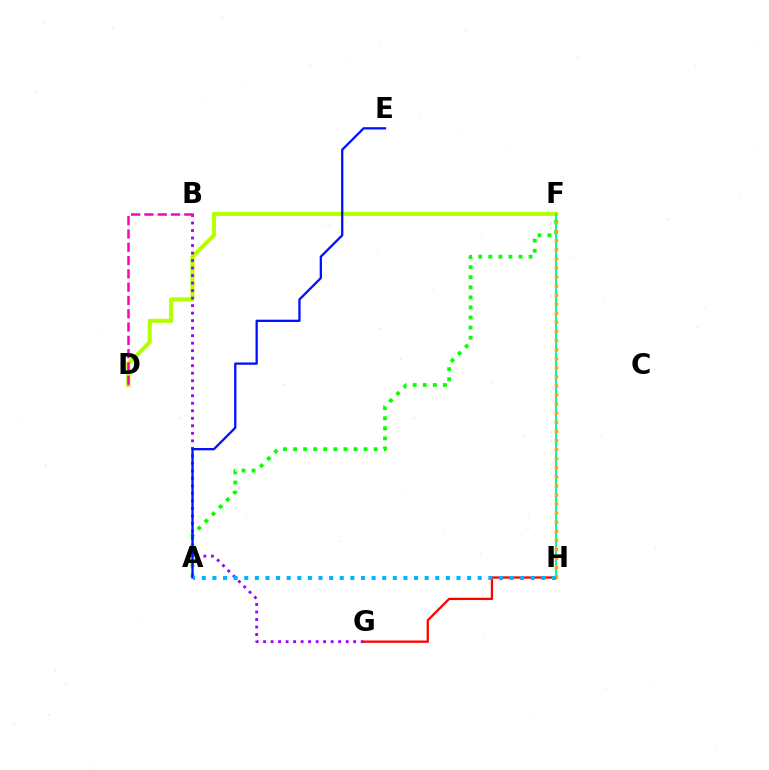{('D', 'F'): [{'color': '#b3ff00', 'line_style': 'solid', 'thickness': 2.93}], ('B', 'G'): [{'color': '#9b00ff', 'line_style': 'dotted', 'thickness': 2.04}], ('F', 'H'): [{'color': '#00ff9d', 'line_style': 'solid', 'thickness': 1.53}, {'color': '#ffa500', 'line_style': 'dotted', 'thickness': 2.47}], ('A', 'F'): [{'color': '#08ff00', 'line_style': 'dotted', 'thickness': 2.74}], ('G', 'H'): [{'color': '#ff0000', 'line_style': 'solid', 'thickness': 1.64}], ('B', 'D'): [{'color': '#ff00bd', 'line_style': 'dashed', 'thickness': 1.81}], ('A', 'E'): [{'color': '#0010ff', 'line_style': 'solid', 'thickness': 1.65}], ('A', 'H'): [{'color': '#00b5ff', 'line_style': 'dotted', 'thickness': 2.88}]}